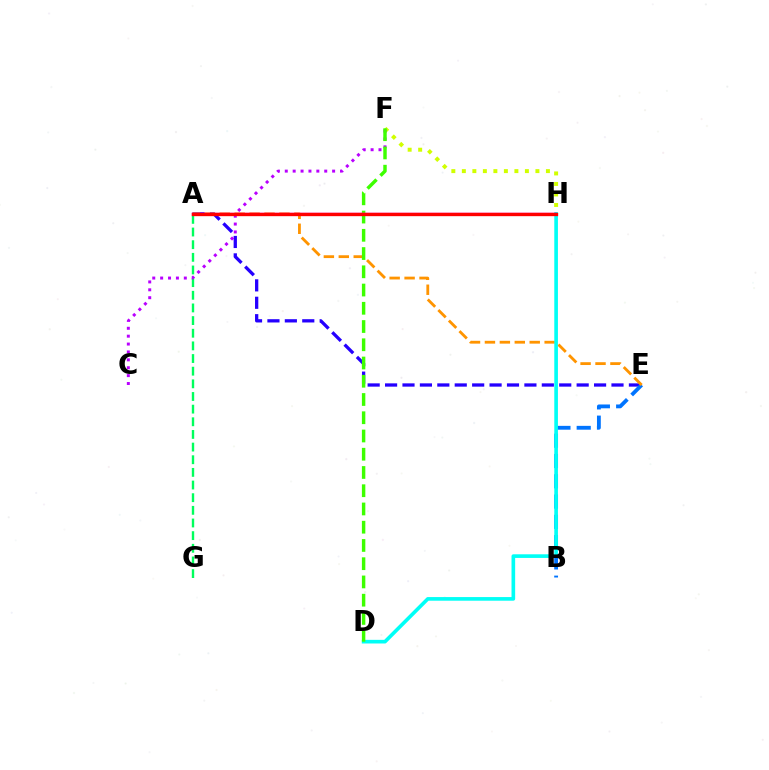{('A', 'E'): [{'color': '#2500ff', 'line_style': 'dashed', 'thickness': 2.37}, {'color': '#ff9400', 'line_style': 'dashed', 'thickness': 2.03}], ('B', 'E'): [{'color': '#0074ff', 'line_style': 'dashed', 'thickness': 2.76}], ('F', 'H'): [{'color': '#d1ff00', 'line_style': 'dotted', 'thickness': 2.86}], ('A', 'G'): [{'color': '#00ff5c', 'line_style': 'dashed', 'thickness': 1.72}], ('C', 'F'): [{'color': '#b900ff', 'line_style': 'dotted', 'thickness': 2.14}], ('D', 'H'): [{'color': '#00fff6', 'line_style': 'solid', 'thickness': 2.62}], ('D', 'F'): [{'color': '#3dff00', 'line_style': 'dashed', 'thickness': 2.48}], ('A', 'H'): [{'color': '#ff00ac', 'line_style': 'solid', 'thickness': 1.79}, {'color': '#ff0000', 'line_style': 'solid', 'thickness': 2.39}]}